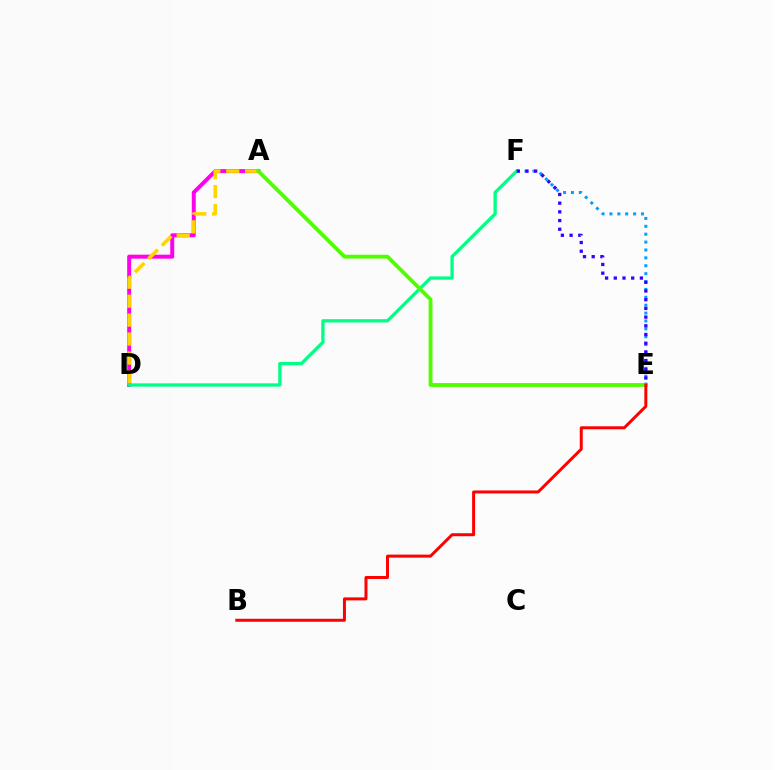{('A', 'D'): [{'color': '#ff00ed', 'line_style': 'solid', 'thickness': 2.86}, {'color': '#ffd500', 'line_style': 'dashed', 'thickness': 2.58}], ('E', 'F'): [{'color': '#009eff', 'line_style': 'dotted', 'thickness': 2.14}, {'color': '#3700ff', 'line_style': 'dotted', 'thickness': 2.36}], ('D', 'F'): [{'color': '#00ff86', 'line_style': 'solid', 'thickness': 2.38}], ('A', 'E'): [{'color': '#4fff00', 'line_style': 'solid', 'thickness': 2.76}], ('B', 'E'): [{'color': '#ff0000', 'line_style': 'solid', 'thickness': 2.15}]}